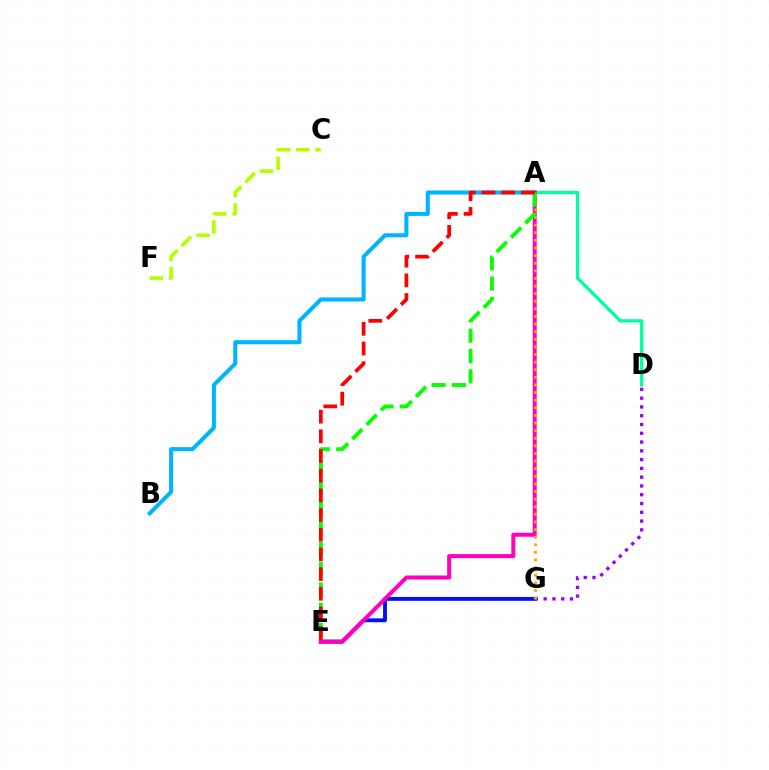{('C', 'F'): [{'color': '#b3ff00', 'line_style': 'dashed', 'thickness': 2.61}], ('A', 'D'): [{'color': '#00ff9d', 'line_style': 'solid', 'thickness': 2.35}], ('E', 'G'): [{'color': '#0010ff', 'line_style': 'solid', 'thickness': 2.8}], ('A', 'B'): [{'color': '#00b5ff', 'line_style': 'solid', 'thickness': 2.92}], ('D', 'G'): [{'color': '#9b00ff', 'line_style': 'dotted', 'thickness': 2.39}], ('A', 'E'): [{'color': '#ff00bd', 'line_style': 'solid', 'thickness': 2.89}, {'color': '#08ff00', 'line_style': 'dashed', 'thickness': 2.76}, {'color': '#ff0000', 'line_style': 'dashed', 'thickness': 2.67}], ('A', 'G'): [{'color': '#ffa500', 'line_style': 'dotted', 'thickness': 2.07}]}